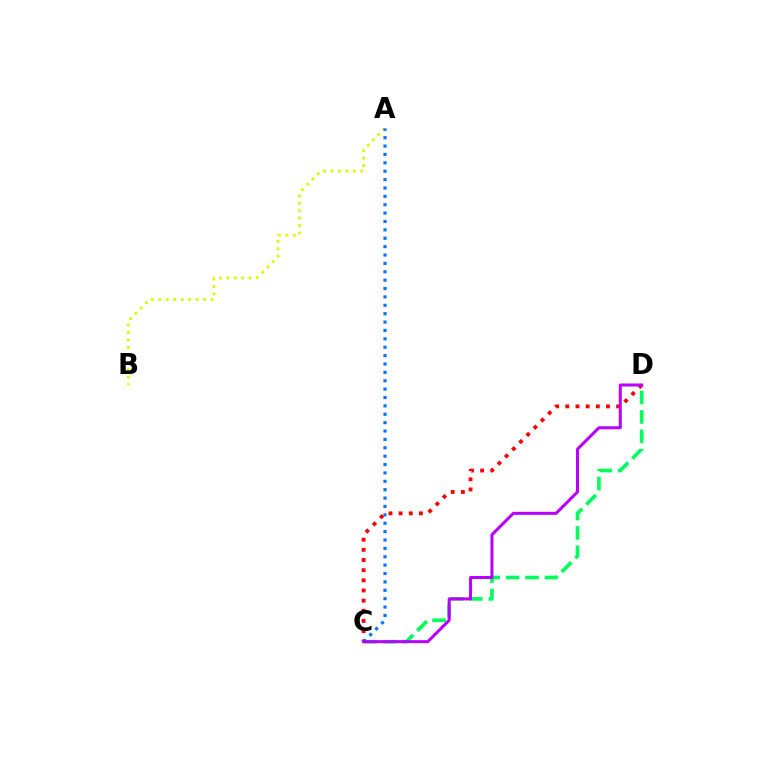{('A', 'B'): [{'color': '#d1ff00', 'line_style': 'dotted', 'thickness': 2.02}], ('C', 'D'): [{'color': '#ff0000', 'line_style': 'dotted', 'thickness': 2.76}, {'color': '#00ff5c', 'line_style': 'dashed', 'thickness': 2.63}, {'color': '#b900ff', 'line_style': 'solid', 'thickness': 2.18}], ('A', 'C'): [{'color': '#0074ff', 'line_style': 'dotted', 'thickness': 2.28}]}